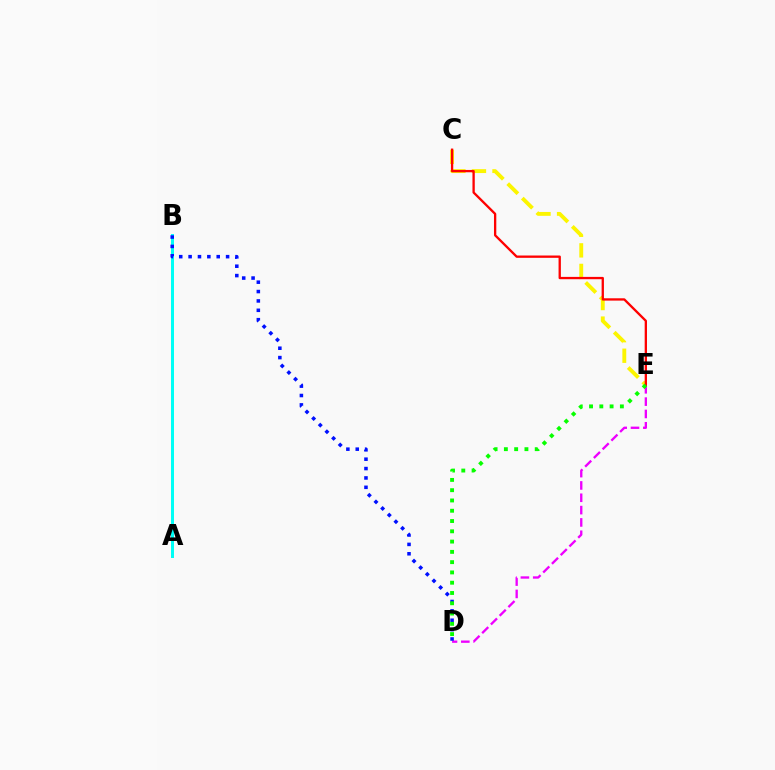{('C', 'E'): [{'color': '#fcf500', 'line_style': 'dashed', 'thickness': 2.79}, {'color': '#ff0000', 'line_style': 'solid', 'thickness': 1.67}], ('A', 'B'): [{'color': '#00fff6', 'line_style': 'solid', 'thickness': 2.15}], ('D', 'E'): [{'color': '#ee00ff', 'line_style': 'dashed', 'thickness': 1.67}, {'color': '#08ff00', 'line_style': 'dotted', 'thickness': 2.79}], ('B', 'D'): [{'color': '#0010ff', 'line_style': 'dotted', 'thickness': 2.55}]}